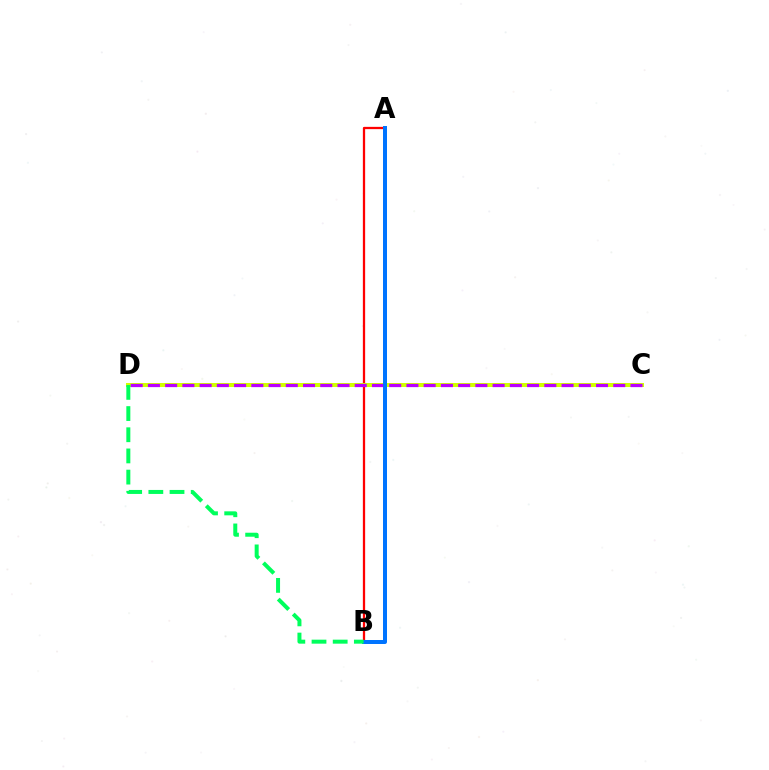{('A', 'B'): [{'color': '#ff0000', 'line_style': 'solid', 'thickness': 1.64}, {'color': '#0074ff', 'line_style': 'solid', 'thickness': 2.88}], ('C', 'D'): [{'color': '#d1ff00', 'line_style': 'solid', 'thickness': 2.87}, {'color': '#b900ff', 'line_style': 'dashed', 'thickness': 2.34}], ('B', 'D'): [{'color': '#00ff5c', 'line_style': 'dashed', 'thickness': 2.88}]}